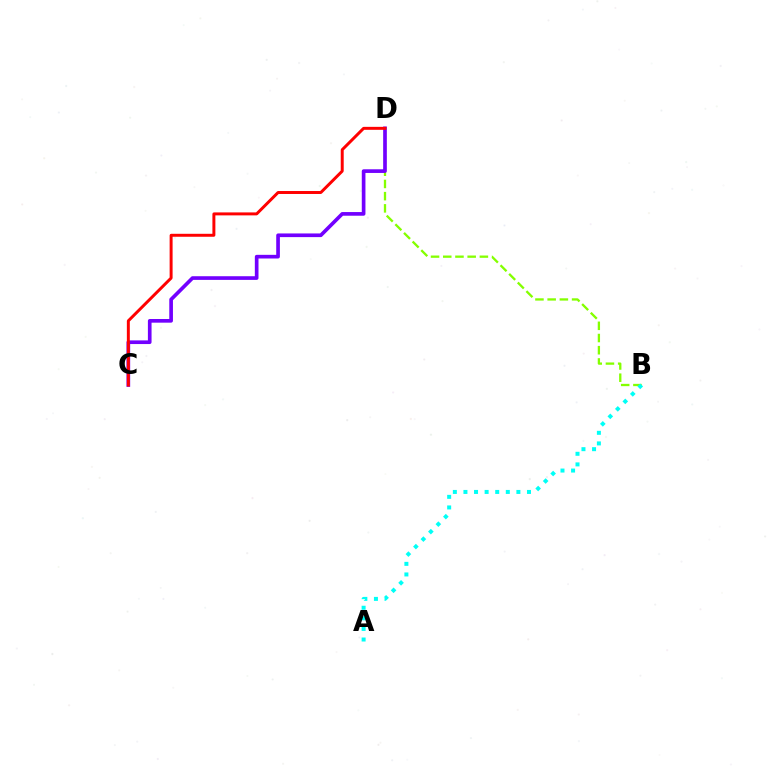{('B', 'D'): [{'color': '#84ff00', 'line_style': 'dashed', 'thickness': 1.66}], ('C', 'D'): [{'color': '#7200ff', 'line_style': 'solid', 'thickness': 2.64}, {'color': '#ff0000', 'line_style': 'solid', 'thickness': 2.13}], ('A', 'B'): [{'color': '#00fff6', 'line_style': 'dotted', 'thickness': 2.88}]}